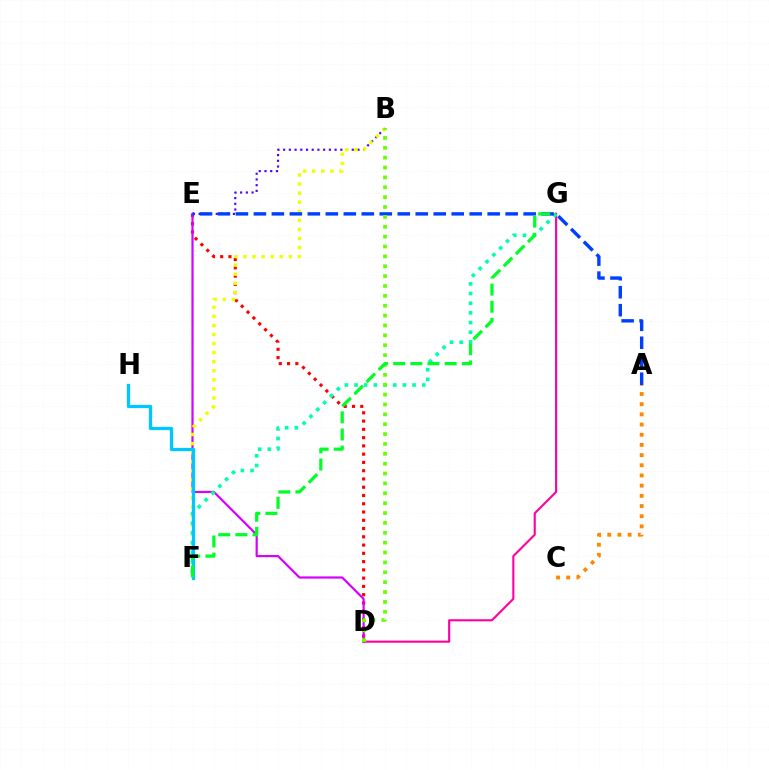{('D', 'G'): [{'color': '#ff00a0', 'line_style': 'solid', 'thickness': 1.52}], ('D', 'E'): [{'color': '#ff0000', 'line_style': 'dotted', 'thickness': 2.25}, {'color': '#d600ff', 'line_style': 'solid', 'thickness': 1.58}], ('A', 'C'): [{'color': '#ff8800', 'line_style': 'dotted', 'thickness': 2.77}], ('B', 'E'): [{'color': '#4f00ff', 'line_style': 'dotted', 'thickness': 1.55}], ('B', 'F'): [{'color': '#eeff00', 'line_style': 'dotted', 'thickness': 2.47}], ('F', 'G'): [{'color': '#00ffaf', 'line_style': 'dotted', 'thickness': 2.63}, {'color': '#00ff27', 'line_style': 'dashed', 'thickness': 2.33}], ('F', 'H'): [{'color': '#00c7ff', 'line_style': 'solid', 'thickness': 2.36}], ('A', 'E'): [{'color': '#003fff', 'line_style': 'dashed', 'thickness': 2.44}], ('B', 'D'): [{'color': '#66ff00', 'line_style': 'dotted', 'thickness': 2.68}]}